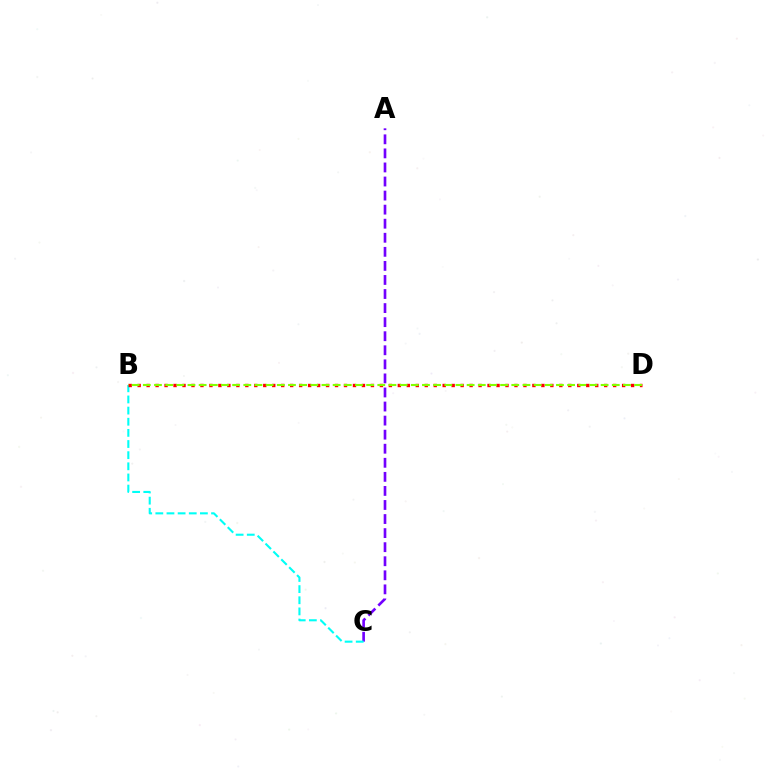{('A', 'C'): [{'color': '#7200ff', 'line_style': 'dashed', 'thickness': 1.91}], ('B', 'C'): [{'color': '#00fff6', 'line_style': 'dashed', 'thickness': 1.51}], ('B', 'D'): [{'color': '#ff0000', 'line_style': 'dotted', 'thickness': 2.44}, {'color': '#84ff00', 'line_style': 'dashed', 'thickness': 1.52}]}